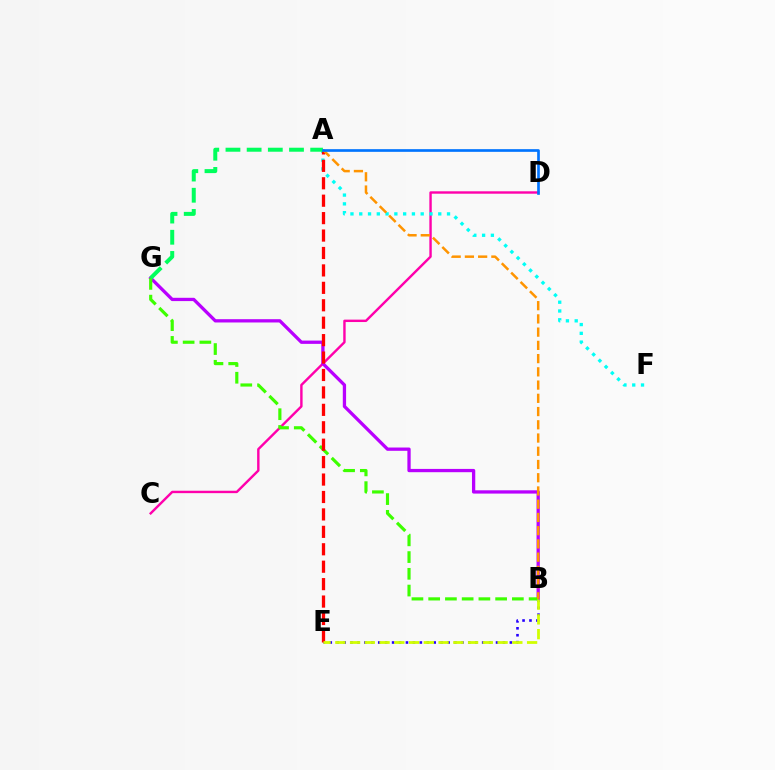{('C', 'D'): [{'color': '#ff00ac', 'line_style': 'solid', 'thickness': 1.73}], ('B', 'E'): [{'color': '#2500ff', 'line_style': 'dotted', 'thickness': 1.88}, {'color': '#d1ff00', 'line_style': 'dashed', 'thickness': 2.0}], ('B', 'G'): [{'color': '#b900ff', 'line_style': 'solid', 'thickness': 2.37}, {'color': '#3dff00', 'line_style': 'dashed', 'thickness': 2.27}], ('A', 'F'): [{'color': '#00fff6', 'line_style': 'dotted', 'thickness': 2.38}], ('A', 'E'): [{'color': '#ff0000', 'line_style': 'dashed', 'thickness': 2.37}], ('A', 'B'): [{'color': '#ff9400', 'line_style': 'dashed', 'thickness': 1.8}], ('A', 'G'): [{'color': '#00ff5c', 'line_style': 'dashed', 'thickness': 2.88}], ('A', 'D'): [{'color': '#0074ff', 'line_style': 'solid', 'thickness': 1.92}]}